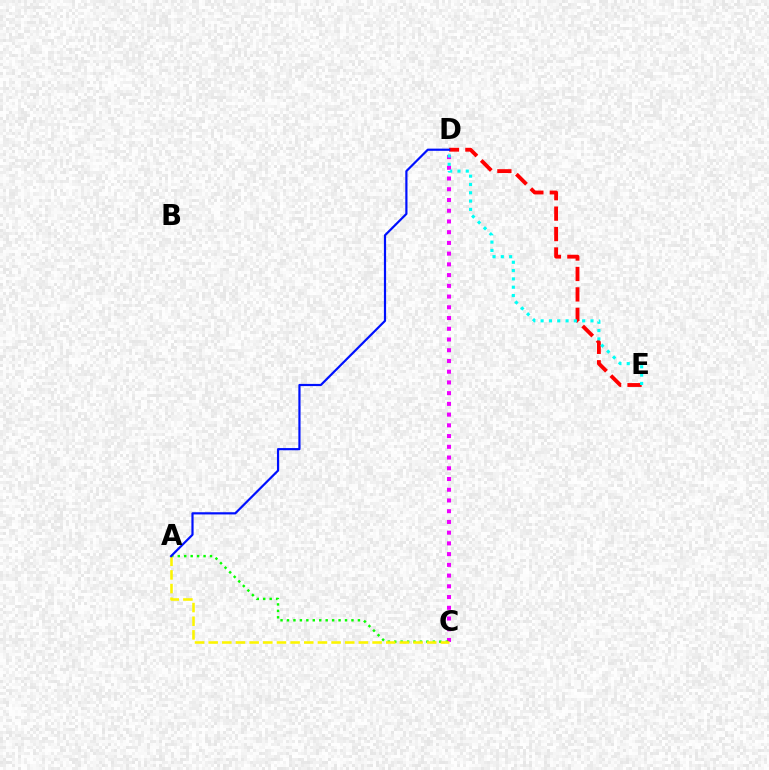{('D', 'E'): [{'color': '#ff0000', 'line_style': 'dashed', 'thickness': 2.78}, {'color': '#00fff6', 'line_style': 'dotted', 'thickness': 2.26}], ('C', 'D'): [{'color': '#ee00ff', 'line_style': 'dotted', 'thickness': 2.92}], ('A', 'C'): [{'color': '#08ff00', 'line_style': 'dotted', 'thickness': 1.75}, {'color': '#fcf500', 'line_style': 'dashed', 'thickness': 1.86}], ('A', 'D'): [{'color': '#0010ff', 'line_style': 'solid', 'thickness': 1.58}]}